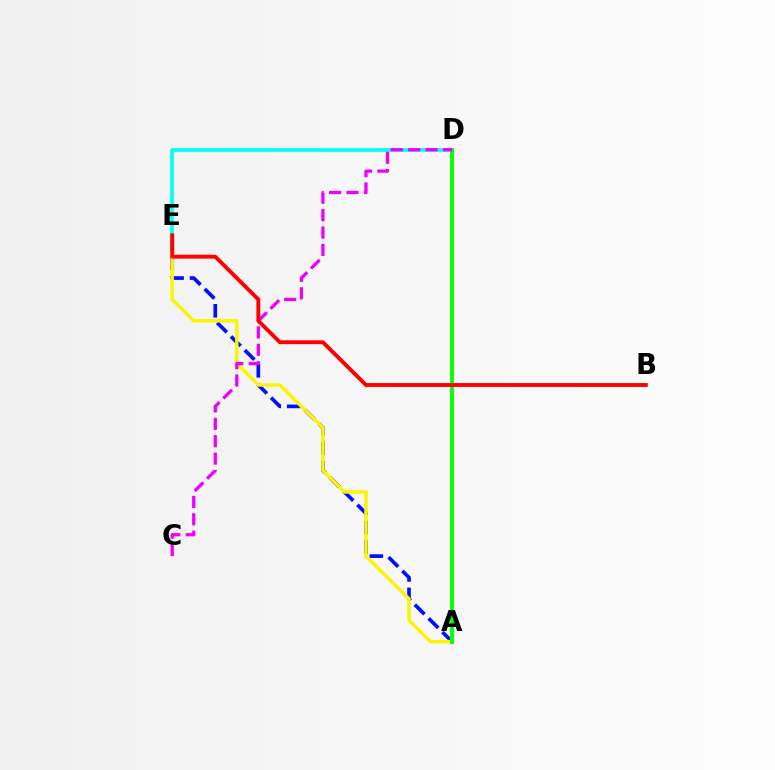{('A', 'E'): [{'color': '#0010ff', 'line_style': 'dashed', 'thickness': 2.64}, {'color': '#fcf500', 'line_style': 'solid', 'thickness': 2.48}], ('D', 'E'): [{'color': '#00fff6', 'line_style': 'solid', 'thickness': 2.64}], ('A', 'D'): [{'color': '#08ff00', 'line_style': 'solid', 'thickness': 2.8}], ('C', 'D'): [{'color': '#ee00ff', 'line_style': 'dashed', 'thickness': 2.37}], ('B', 'E'): [{'color': '#ff0000', 'line_style': 'solid', 'thickness': 2.79}]}